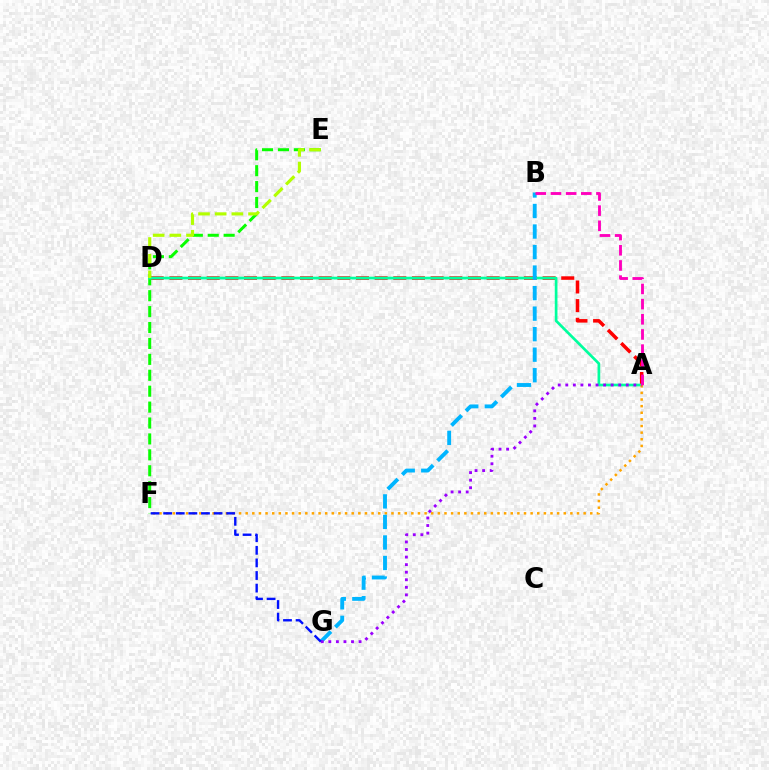{('A', 'D'): [{'color': '#ff0000', 'line_style': 'dashed', 'thickness': 2.54}, {'color': '#00ff9d', 'line_style': 'solid', 'thickness': 1.94}], ('E', 'F'): [{'color': '#08ff00', 'line_style': 'dashed', 'thickness': 2.16}], ('A', 'F'): [{'color': '#ffa500', 'line_style': 'dotted', 'thickness': 1.8}], ('B', 'G'): [{'color': '#00b5ff', 'line_style': 'dashed', 'thickness': 2.79}], ('A', 'G'): [{'color': '#9b00ff', 'line_style': 'dotted', 'thickness': 2.05}], ('A', 'B'): [{'color': '#ff00bd', 'line_style': 'dashed', 'thickness': 2.06}], ('D', 'E'): [{'color': '#b3ff00', 'line_style': 'dashed', 'thickness': 2.27}], ('F', 'G'): [{'color': '#0010ff', 'line_style': 'dashed', 'thickness': 1.71}]}